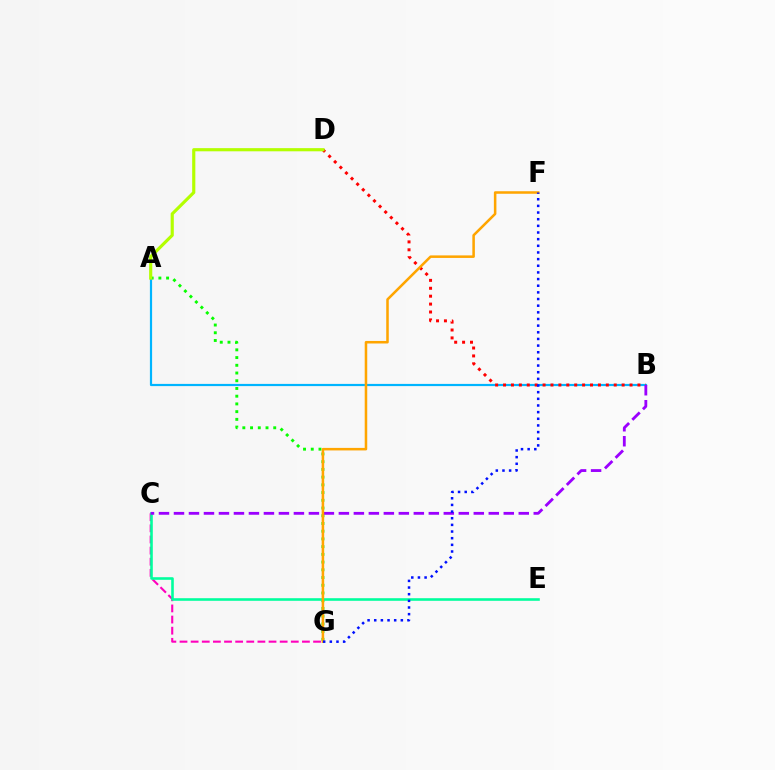{('A', 'G'): [{'color': '#08ff00', 'line_style': 'dotted', 'thickness': 2.1}], ('C', 'G'): [{'color': '#ff00bd', 'line_style': 'dashed', 'thickness': 1.51}], ('C', 'E'): [{'color': '#00ff9d', 'line_style': 'solid', 'thickness': 1.87}], ('A', 'B'): [{'color': '#00b5ff', 'line_style': 'solid', 'thickness': 1.58}], ('B', 'D'): [{'color': '#ff0000', 'line_style': 'dotted', 'thickness': 2.15}], ('A', 'D'): [{'color': '#b3ff00', 'line_style': 'solid', 'thickness': 2.27}], ('B', 'C'): [{'color': '#9b00ff', 'line_style': 'dashed', 'thickness': 2.04}], ('F', 'G'): [{'color': '#ffa500', 'line_style': 'solid', 'thickness': 1.82}, {'color': '#0010ff', 'line_style': 'dotted', 'thickness': 1.81}]}